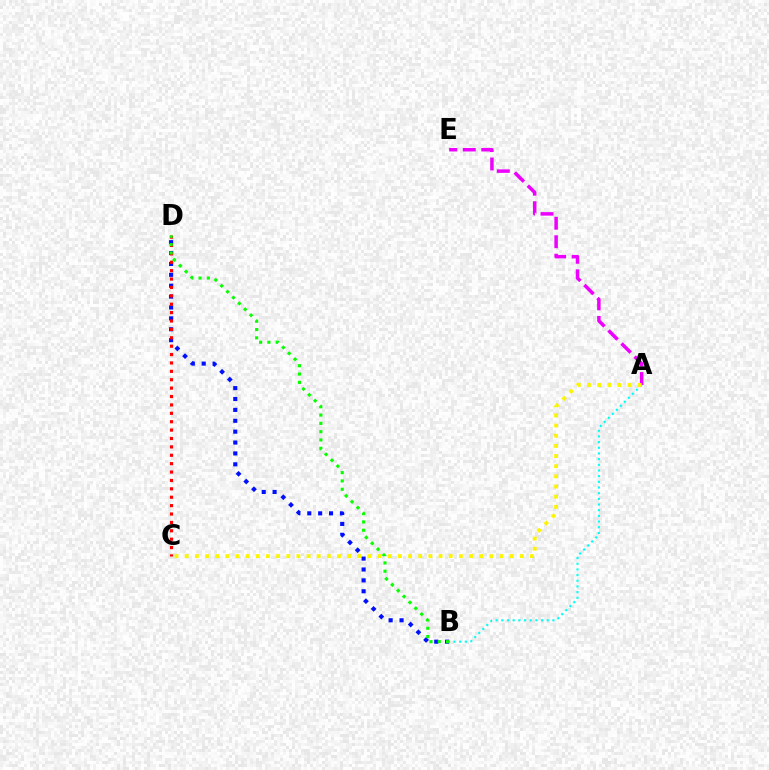{('A', 'B'): [{'color': '#00fff6', 'line_style': 'dotted', 'thickness': 1.54}], ('A', 'E'): [{'color': '#ee00ff', 'line_style': 'dashed', 'thickness': 2.51}], ('A', 'C'): [{'color': '#fcf500', 'line_style': 'dotted', 'thickness': 2.76}], ('B', 'D'): [{'color': '#0010ff', 'line_style': 'dotted', 'thickness': 2.96}, {'color': '#08ff00', 'line_style': 'dotted', 'thickness': 2.26}], ('C', 'D'): [{'color': '#ff0000', 'line_style': 'dotted', 'thickness': 2.28}]}